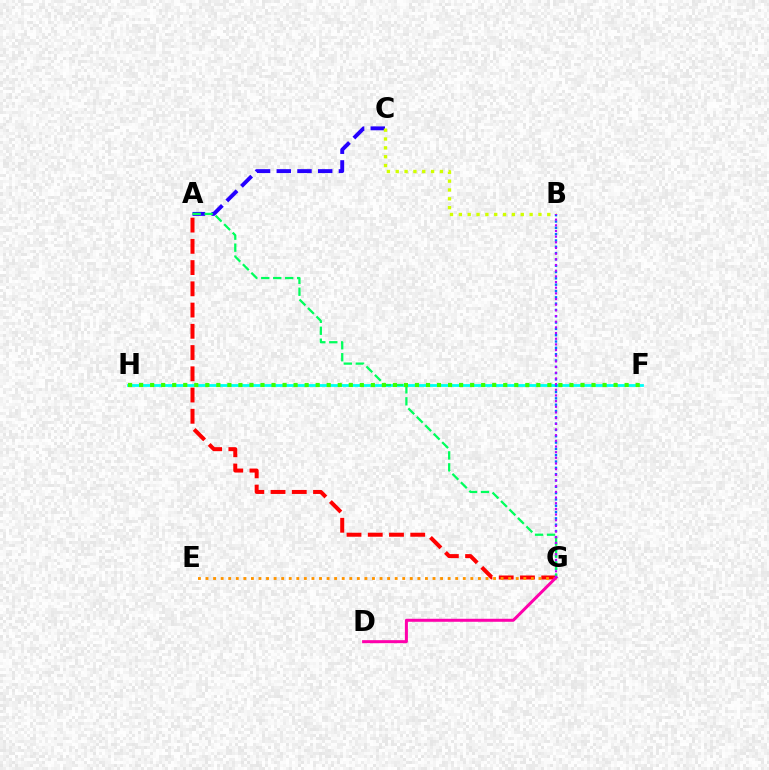{('A', 'C'): [{'color': '#2500ff', 'line_style': 'dashed', 'thickness': 2.81}], ('A', 'G'): [{'color': '#ff0000', 'line_style': 'dashed', 'thickness': 2.89}, {'color': '#00ff5c', 'line_style': 'dashed', 'thickness': 1.63}], ('F', 'H'): [{'color': '#00fff6', 'line_style': 'solid', 'thickness': 2.02}, {'color': '#3dff00', 'line_style': 'dotted', 'thickness': 3.0}], ('B', 'C'): [{'color': '#d1ff00', 'line_style': 'dotted', 'thickness': 2.4}], ('B', 'G'): [{'color': '#0074ff', 'line_style': 'dotted', 'thickness': 1.72}, {'color': '#b900ff', 'line_style': 'dotted', 'thickness': 1.54}], ('E', 'G'): [{'color': '#ff9400', 'line_style': 'dotted', 'thickness': 2.06}], ('D', 'G'): [{'color': '#ff00ac', 'line_style': 'solid', 'thickness': 2.17}]}